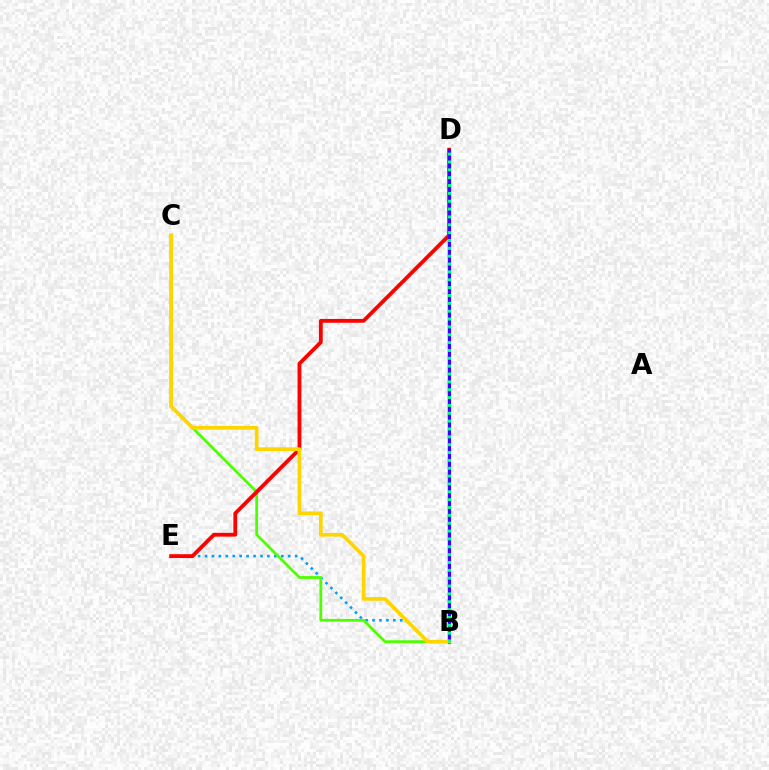{('B', 'D'): [{'color': '#ff00ed', 'line_style': 'solid', 'thickness': 1.74}, {'color': '#3700ff', 'line_style': 'solid', 'thickness': 2.27}, {'color': '#00ff86', 'line_style': 'dotted', 'thickness': 2.13}], ('B', 'E'): [{'color': '#009eff', 'line_style': 'dotted', 'thickness': 1.88}], ('B', 'C'): [{'color': '#4fff00', 'line_style': 'solid', 'thickness': 2.0}, {'color': '#ffd500', 'line_style': 'solid', 'thickness': 2.66}], ('D', 'E'): [{'color': '#ff0000', 'line_style': 'solid', 'thickness': 2.75}]}